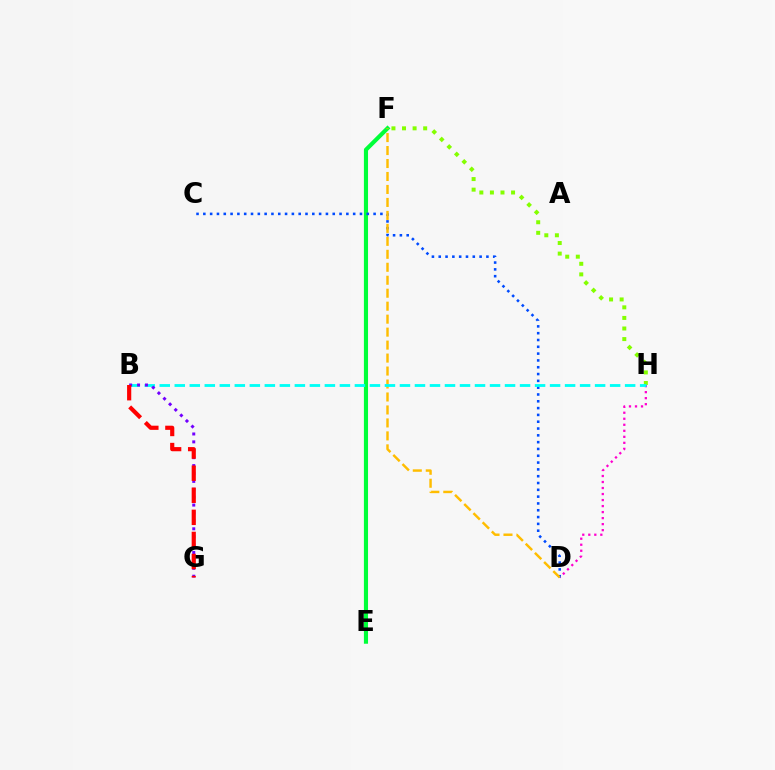{('D', 'H'): [{'color': '#ff00cf', 'line_style': 'dotted', 'thickness': 1.63}], ('F', 'H'): [{'color': '#84ff00', 'line_style': 'dotted', 'thickness': 2.87}], ('E', 'F'): [{'color': '#00ff39', 'line_style': 'solid', 'thickness': 2.97}], ('C', 'D'): [{'color': '#004bff', 'line_style': 'dotted', 'thickness': 1.85}], ('D', 'F'): [{'color': '#ffbd00', 'line_style': 'dashed', 'thickness': 1.76}], ('B', 'H'): [{'color': '#00fff6', 'line_style': 'dashed', 'thickness': 2.04}], ('B', 'G'): [{'color': '#7200ff', 'line_style': 'dotted', 'thickness': 2.15}, {'color': '#ff0000', 'line_style': 'dashed', 'thickness': 3.0}]}